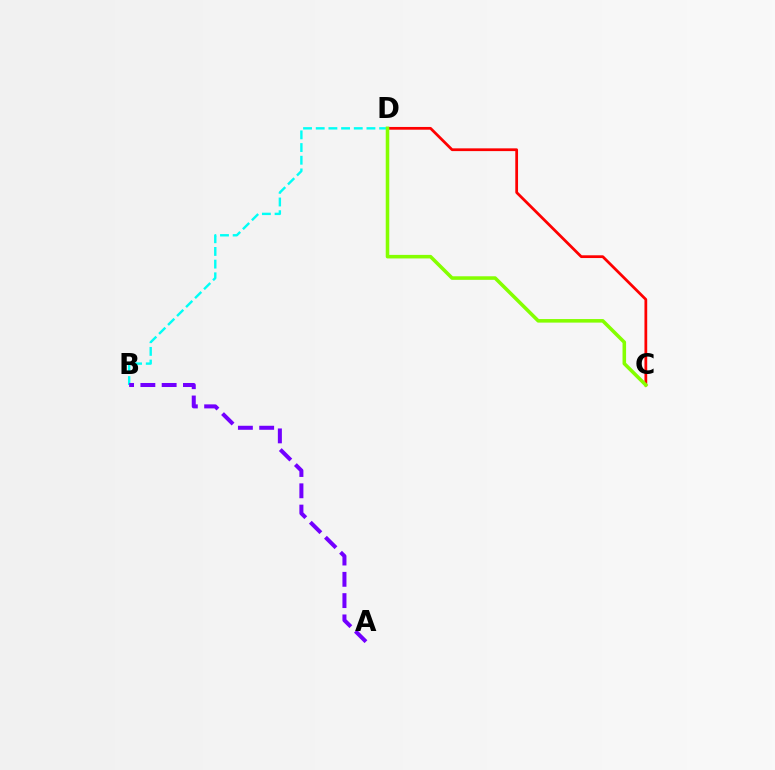{('C', 'D'): [{'color': '#ff0000', 'line_style': 'solid', 'thickness': 1.98}, {'color': '#84ff00', 'line_style': 'solid', 'thickness': 2.56}], ('B', 'D'): [{'color': '#00fff6', 'line_style': 'dashed', 'thickness': 1.72}], ('A', 'B'): [{'color': '#7200ff', 'line_style': 'dashed', 'thickness': 2.89}]}